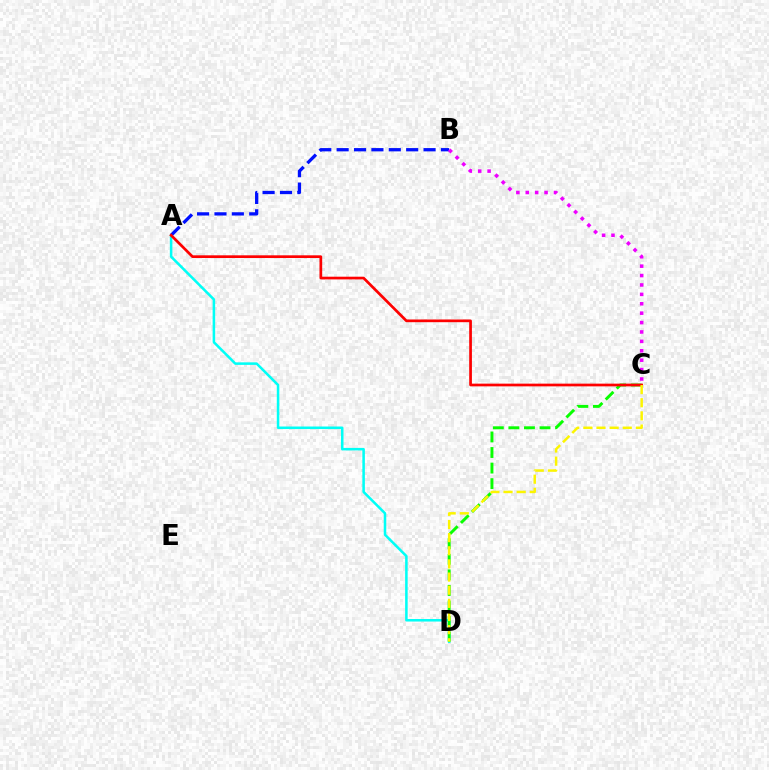{('A', 'D'): [{'color': '#00fff6', 'line_style': 'solid', 'thickness': 1.82}], ('C', 'D'): [{'color': '#08ff00', 'line_style': 'dashed', 'thickness': 2.11}, {'color': '#fcf500', 'line_style': 'dashed', 'thickness': 1.79}], ('A', 'B'): [{'color': '#0010ff', 'line_style': 'dashed', 'thickness': 2.36}], ('A', 'C'): [{'color': '#ff0000', 'line_style': 'solid', 'thickness': 1.95}], ('B', 'C'): [{'color': '#ee00ff', 'line_style': 'dotted', 'thickness': 2.56}]}